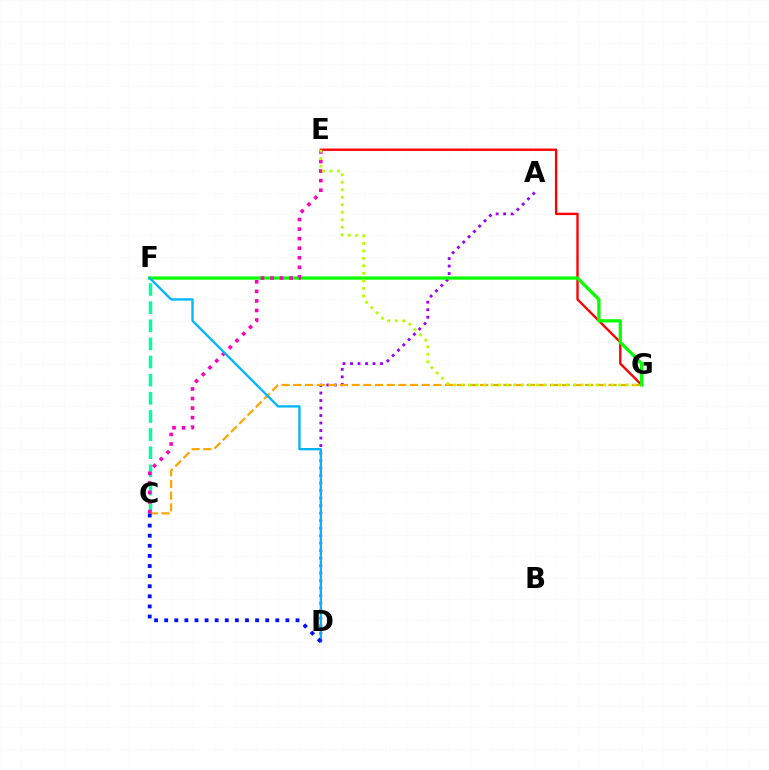{('E', 'G'): [{'color': '#ff0000', 'line_style': 'solid', 'thickness': 1.7}, {'color': '#b3ff00', 'line_style': 'dotted', 'thickness': 2.04}], ('A', 'D'): [{'color': '#9b00ff', 'line_style': 'dotted', 'thickness': 2.04}], ('C', 'G'): [{'color': '#ffa500', 'line_style': 'dashed', 'thickness': 1.59}], ('F', 'G'): [{'color': '#08ff00', 'line_style': 'solid', 'thickness': 2.36}], ('C', 'F'): [{'color': '#00ff9d', 'line_style': 'dashed', 'thickness': 2.46}], ('C', 'E'): [{'color': '#ff00bd', 'line_style': 'dotted', 'thickness': 2.6}], ('D', 'F'): [{'color': '#00b5ff', 'line_style': 'solid', 'thickness': 1.67}], ('C', 'D'): [{'color': '#0010ff', 'line_style': 'dotted', 'thickness': 2.74}]}